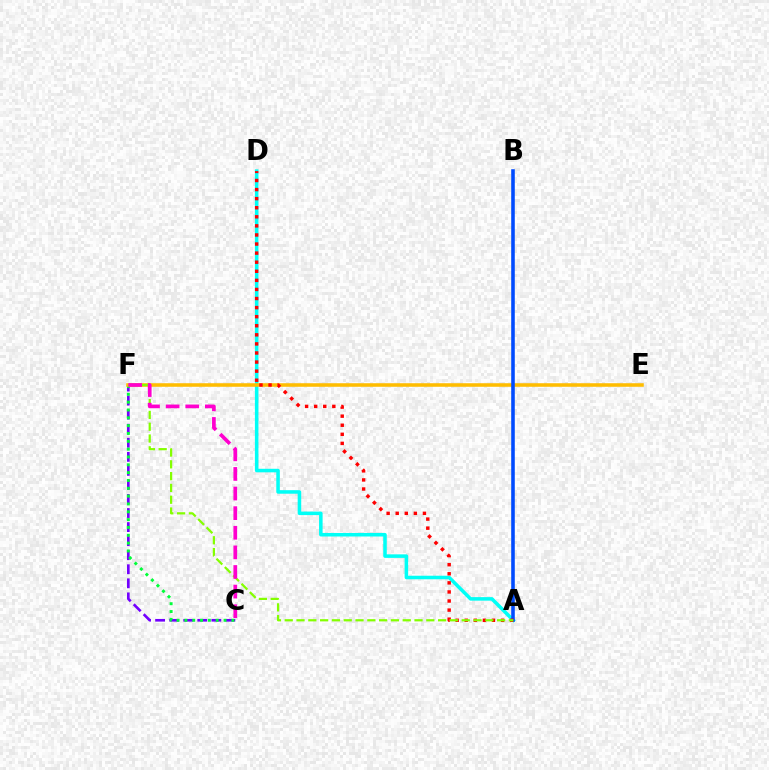{('C', 'F'): [{'color': '#7200ff', 'line_style': 'dashed', 'thickness': 1.91}, {'color': '#00ff39', 'line_style': 'dotted', 'thickness': 2.13}, {'color': '#ff00cf', 'line_style': 'dashed', 'thickness': 2.66}], ('A', 'D'): [{'color': '#00fff6', 'line_style': 'solid', 'thickness': 2.54}, {'color': '#ff0000', 'line_style': 'dotted', 'thickness': 2.47}], ('E', 'F'): [{'color': '#ffbd00', 'line_style': 'solid', 'thickness': 2.56}], ('A', 'B'): [{'color': '#004bff', 'line_style': 'solid', 'thickness': 2.57}], ('A', 'F'): [{'color': '#84ff00', 'line_style': 'dashed', 'thickness': 1.6}]}